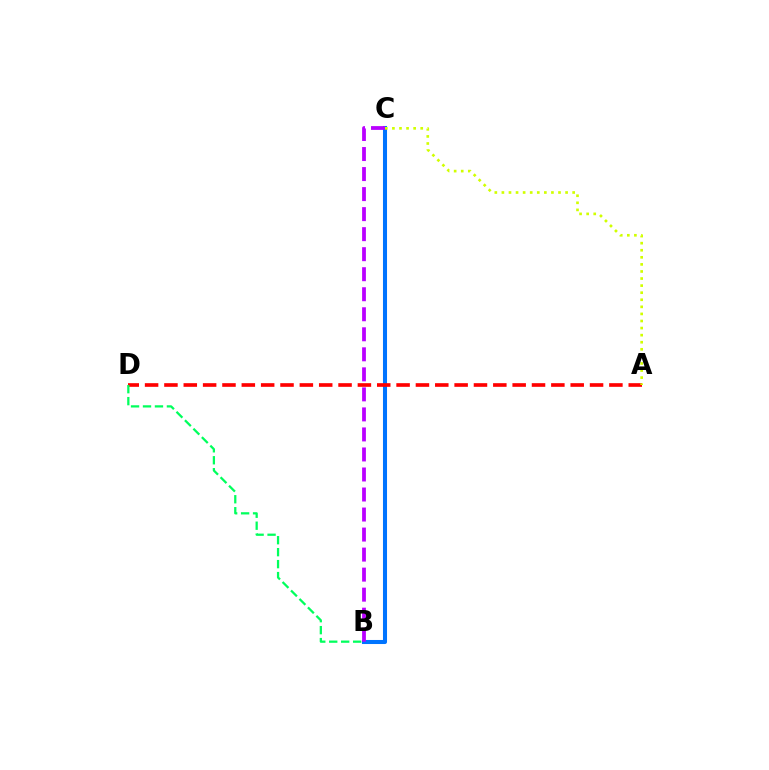{('B', 'C'): [{'color': '#0074ff', 'line_style': 'solid', 'thickness': 2.92}, {'color': '#b900ff', 'line_style': 'dashed', 'thickness': 2.72}], ('A', 'D'): [{'color': '#ff0000', 'line_style': 'dashed', 'thickness': 2.63}], ('B', 'D'): [{'color': '#00ff5c', 'line_style': 'dashed', 'thickness': 1.62}], ('A', 'C'): [{'color': '#d1ff00', 'line_style': 'dotted', 'thickness': 1.92}]}